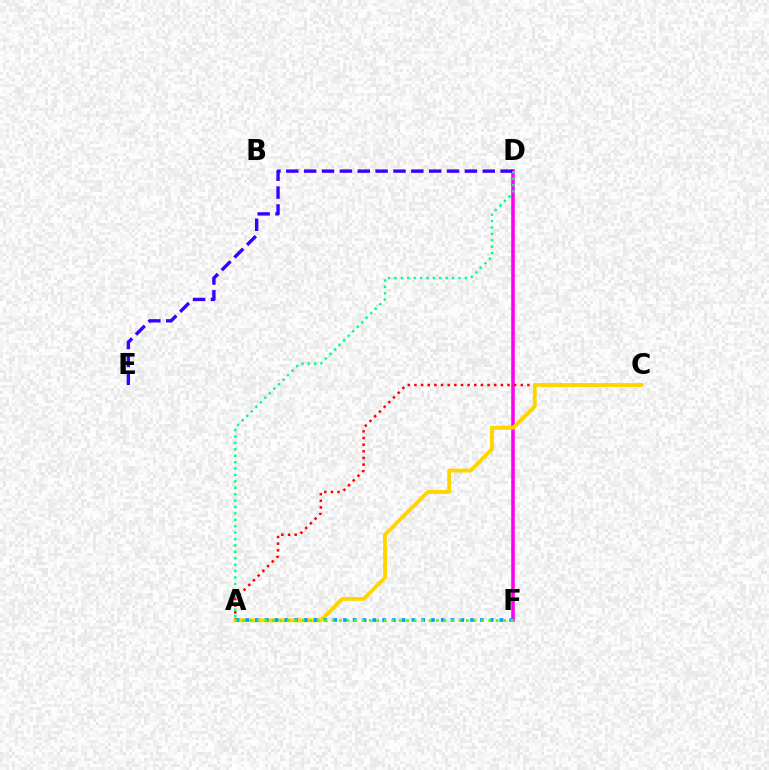{('D', 'F'): [{'color': '#ff00ed', 'line_style': 'solid', 'thickness': 2.56}], ('A', 'C'): [{'color': '#ff0000', 'line_style': 'dotted', 'thickness': 1.81}, {'color': '#ffd500', 'line_style': 'solid', 'thickness': 2.77}], ('D', 'E'): [{'color': '#3700ff', 'line_style': 'dashed', 'thickness': 2.43}], ('A', 'F'): [{'color': '#009eff', 'line_style': 'dotted', 'thickness': 2.66}, {'color': '#4fff00', 'line_style': 'dotted', 'thickness': 2.03}], ('A', 'D'): [{'color': '#00ff86', 'line_style': 'dotted', 'thickness': 1.74}]}